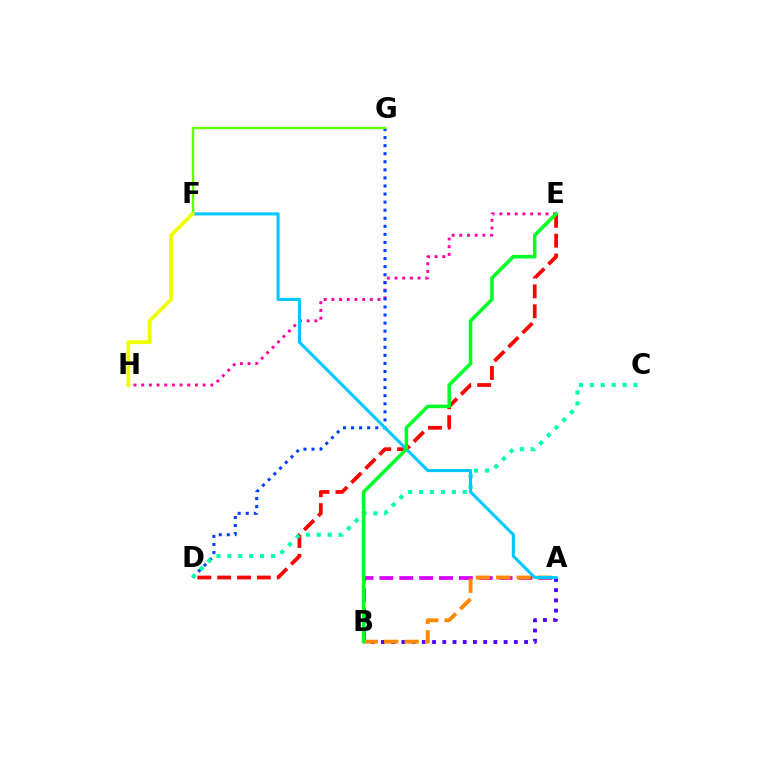{('D', 'E'): [{'color': '#ff0000', 'line_style': 'dashed', 'thickness': 2.7}], ('A', 'B'): [{'color': '#d600ff', 'line_style': 'dashed', 'thickness': 2.7}, {'color': '#4f00ff', 'line_style': 'dotted', 'thickness': 2.78}, {'color': '#ff8800', 'line_style': 'dashed', 'thickness': 2.78}], ('E', 'H'): [{'color': '#ff00a0', 'line_style': 'dotted', 'thickness': 2.09}], ('D', 'G'): [{'color': '#003fff', 'line_style': 'dotted', 'thickness': 2.19}], ('C', 'D'): [{'color': '#00ffaf', 'line_style': 'dotted', 'thickness': 2.97}], ('A', 'F'): [{'color': '#00c7ff', 'line_style': 'solid', 'thickness': 2.23}], ('F', 'G'): [{'color': '#66ff00', 'line_style': 'solid', 'thickness': 1.69}], ('B', 'E'): [{'color': '#00ff27', 'line_style': 'solid', 'thickness': 2.56}], ('F', 'H'): [{'color': '#eeff00', 'line_style': 'solid', 'thickness': 2.73}]}